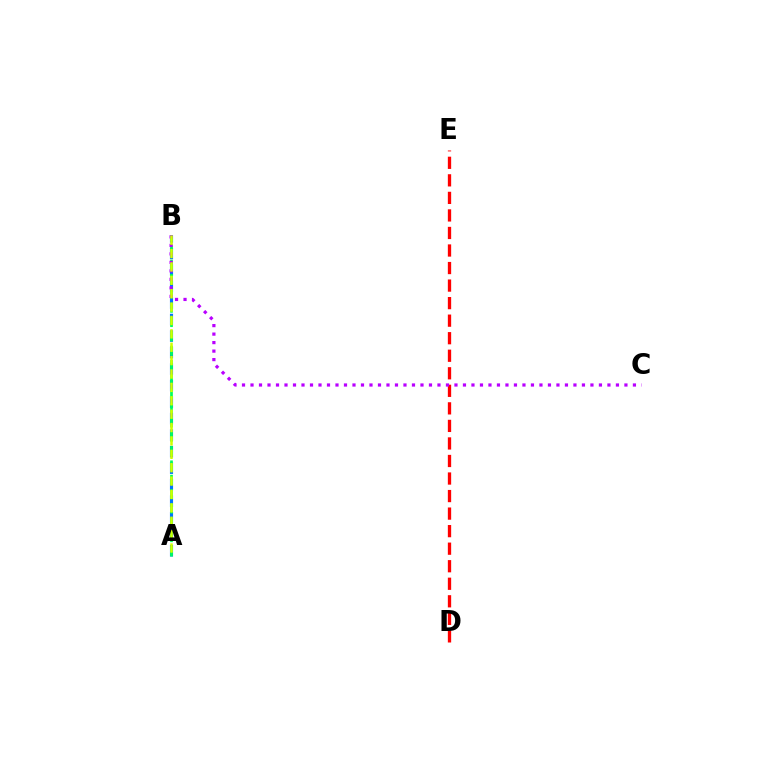{('A', 'B'): [{'color': '#0074ff', 'line_style': 'dashed', 'thickness': 2.24}, {'color': '#00ff5c', 'line_style': 'dashed', 'thickness': 1.95}, {'color': '#d1ff00', 'line_style': 'dashed', 'thickness': 1.82}], ('D', 'E'): [{'color': '#ff0000', 'line_style': 'dashed', 'thickness': 2.38}], ('B', 'C'): [{'color': '#b900ff', 'line_style': 'dotted', 'thickness': 2.31}]}